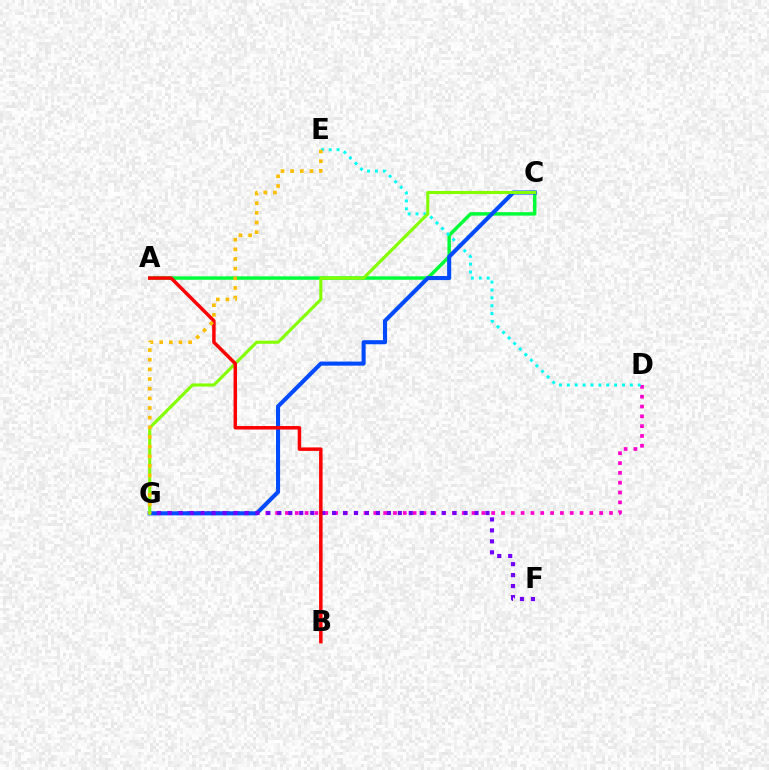{('D', 'G'): [{'color': '#ff00cf', 'line_style': 'dotted', 'thickness': 2.67}], ('A', 'C'): [{'color': '#00ff39', 'line_style': 'solid', 'thickness': 2.49}], ('D', 'E'): [{'color': '#00fff6', 'line_style': 'dotted', 'thickness': 2.14}], ('C', 'G'): [{'color': '#004bff', 'line_style': 'solid', 'thickness': 2.94}, {'color': '#84ff00', 'line_style': 'solid', 'thickness': 2.23}], ('F', 'G'): [{'color': '#7200ff', 'line_style': 'dotted', 'thickness': 2.98}], ('A', 'B'): [{'color': '#ff0000', 'line_style': 'solid', 'thickness': 2.51}], ('E', 'G'): [{'color': '#ffbd00', 'line_style': 'dotted', 'thickness': 2.62}]}